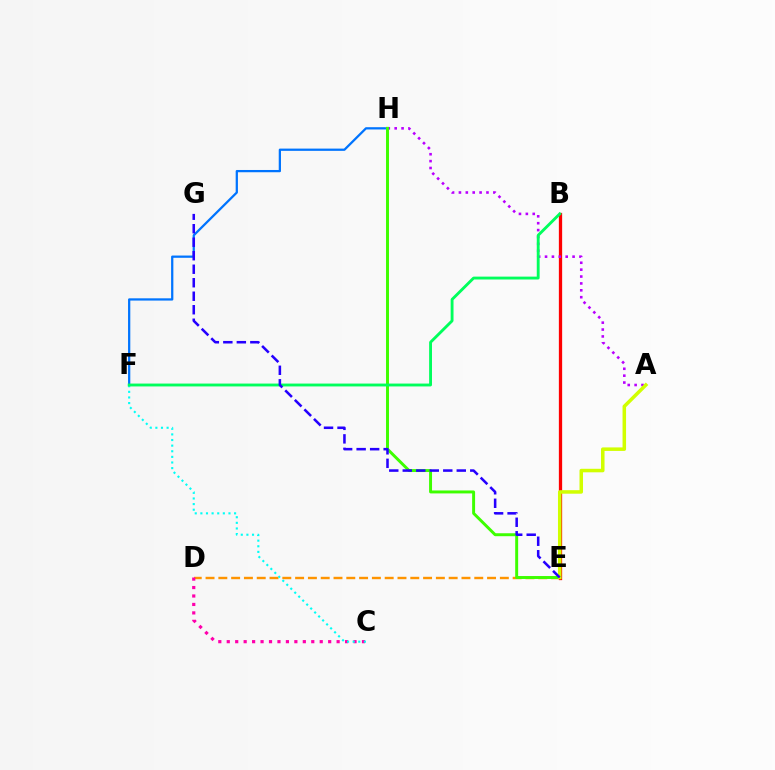{('F', 'H'): [{'color': '#0074ff', 'line_style': 'solid', 'thickness': 1.63}], ('D', 'E'): [{'color': '#ff9400', 'line_style': 'dashed', 'thickness': 1.74}], ('B', 'E'): [{'color': '#ff0000', 'line_style': 'solid', 'thickness': 2.36}], ('C', 'D'): [{'color': '#ff00ac', 'line_style': 'dotted', 'thickness': 2.3}], ('A', 'H'): [{'color': '#b900ff', 'line_style': 'dotted', 'thickness': 1.87}], ('C', 'F'): [{'color': '#00fff6', 'line_style': 'dotted', 'thickness': 1.53}], ('E', 'H'): [{'color': '#3dff00', 'line_style': 'solid', 'thickness': 2.12}], ('A', 'E'): [{'color': '#d1ff00', 'line_style': 'solid', 'thickness': 2.53}], ('B', 'F'): [{'color': '#00ff5c', 'line_style': 'solid', 'thickness': 2.06}], ('E', 'G'): [{'color': '#2500ff', 'line_style': 'dashed', 'thickness': 1.83}]}